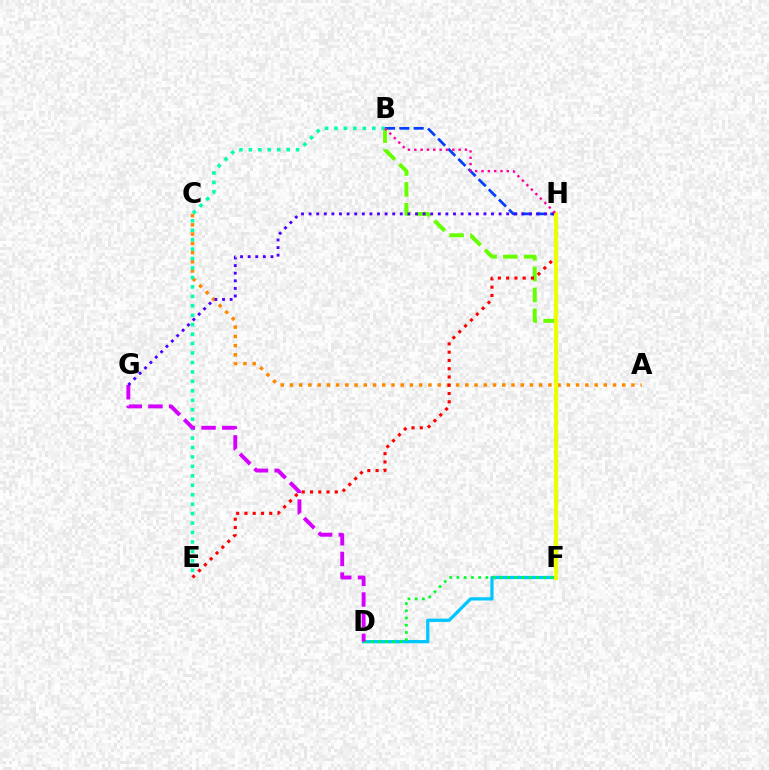{('B', 'H'): [{'color': '#003fff', 'line_style': 'dashed', 'thickness': 1.95}, {'color': '#ff00a0', 'line_style': 'dotted', 'thickness': 1.72}], ('D', 'F'): [{'color': '#00c7ff', 'line_style': 'solid', 'thickness': 2.34}, {'color': '#00ff27', 'line_style': 'dotted', 'thickness': 1.96}], ('B', 'F'): [{'color': '#66ff00', 'line_style': 'dashed', 'thickness': 2.84}], ('A', 'C'): [{'color': '#ff8800', 'line_style': 'dotted', 'thickness': 2.51}], ('B', 'E'): [{'color': '#00ffaf', 'line_style': 'dotted', 'thickness': 2.57}], ('D', 'G'): [{'color': '#d600ff', 'line_style': 'dashed', 'thickness': 2.81}], ('E', 'H'): [{'color': '#ff0000', 'line_style': 'dotted', 'thickness': 2.25}], ('G', 'H'): [{'color': '#4f00ff', 'line_style': 'dotted', 'thickness': 2.06}], ('F', 'H'): [{'color': '#eeff00', 'line_style': 'solid', 'thickness': 2.91}]}